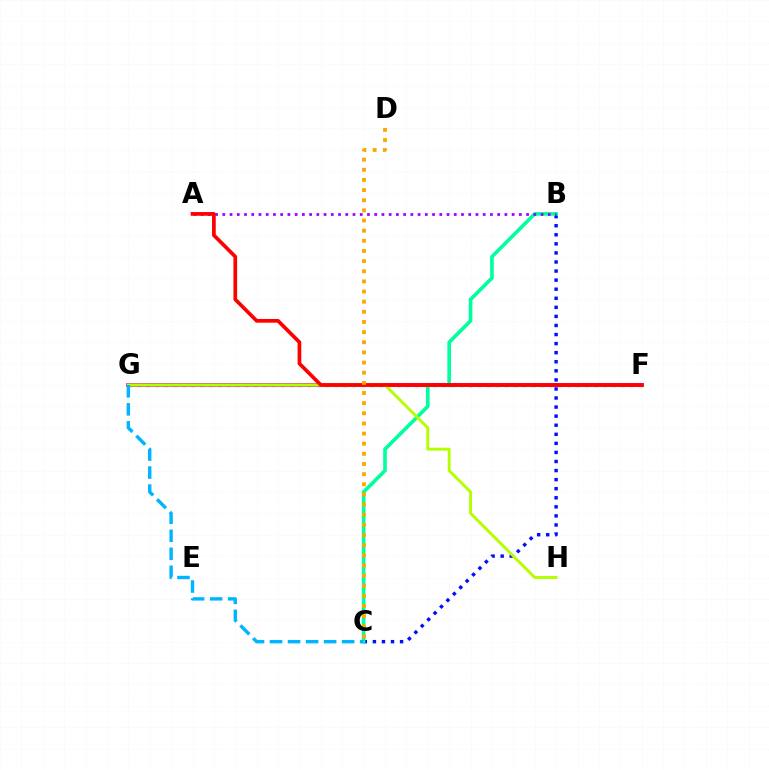{('B', 'C'): [{'color': '#0010ff', 'line_style': 'dotted', 'thickness': 2.46}, {'color': '#00ff9d', 'line_style': 'solid', 'thickness': 2.62}], ('F', 'G'): [{'color': '#08ff00', 'line_style': 'dotted', 'thickness': 2.43}, {'color': '#ff00bd', 'line_style': 'solid', 'thickness': 2.75}], ('A', 'B'): [{'color': '#9b00ff', 'line_style': 'dotted', 'thickness': 1.97}], ('G', 'H'): [{'color': '#b3ff00', 'line_style': 'solid', 'thickness': 2.09}], ('C', 'G'): [{'color': '#00b5ff', 'line_style': 'dashed', 'thickness': 2.45}], ('A', 'F'): [{'color': '#ff0000', 'line_style': 'solid', 'thickness': 2.67}], ('C', 'D'): [{'color': '#ffa500', 'line_style': 'dotted', 'thickness': 2.76}]}